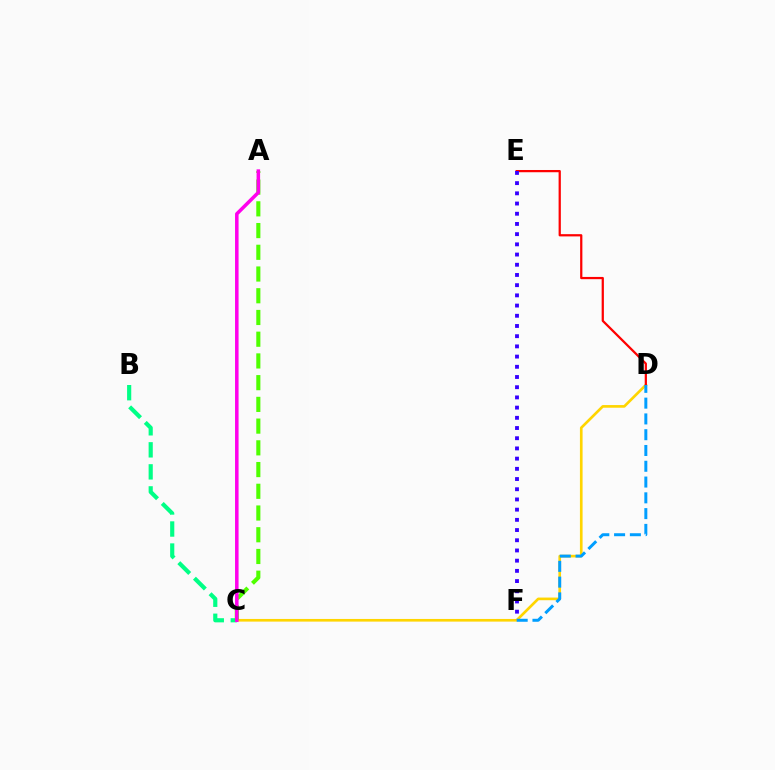{('C', 'D'): [{'color': '#ffd500', 'line_style': 'solid', 'thickness': 1.91}], ('B', 'C'): [{'color': '#00ff86', 'line_style': 'dashed', 'thickness': 2.99}], ('A', 'C'): [{'color': '#4fff00', 'line_style': 'dashed', 'thickness': 2.95}, {'color': '#ff00ed', 'line_style': 'solid', 'thickness': 2.54}], ('D', 'E'): [{'color': '#ff0000', 'line_style': 'solid', 'thickness': 1.61}], ('E', 'F'): [{'color': '#3700ff', 'line_style': 'dotted', 'thickness': 2.77}], ('D', 'F'): [{'color': '#009eff', 'line_style': 'dashed', 'thickness': 2.14}]}